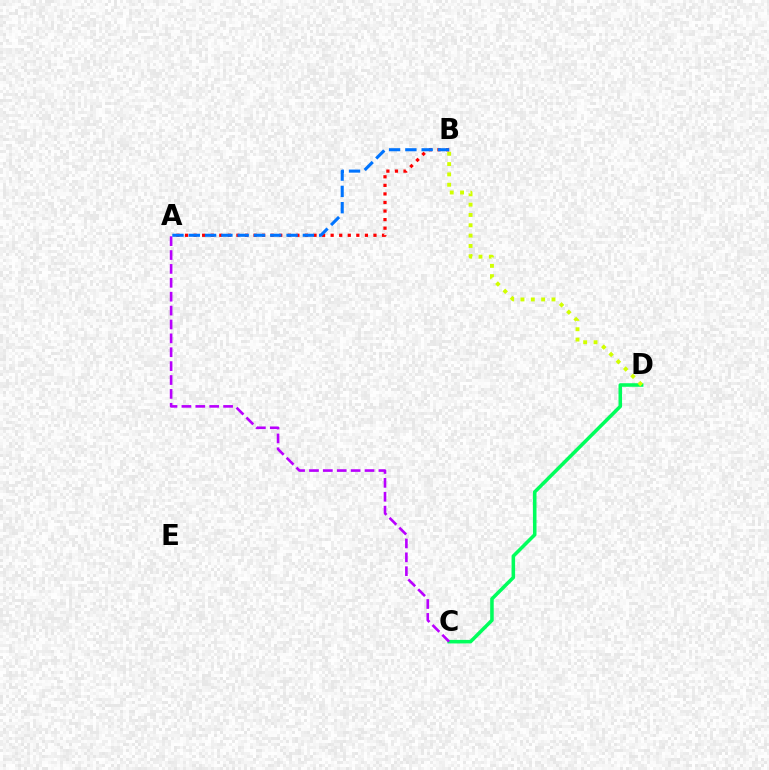{('C', 'D'): [{'color': '#00ff5c', 'line_style': 'solid', 'thickness': 2.55}], ('A', 'C'): [{'color': '#b900ff', 'line_style': 'dashed', 'thickness': 1.89}], ('B', 'D'): [{'color': '#d1ff00', 'line_style': 'dotted', 'thickness': 2.81}], ('A', 'B'): [{'color': '#ff0000', 'line_style': 'dotted', 'thickness': 2.33}, {'color': '#0074ff', 'line_style': 'dashed', 'thickness': 2.21}]}